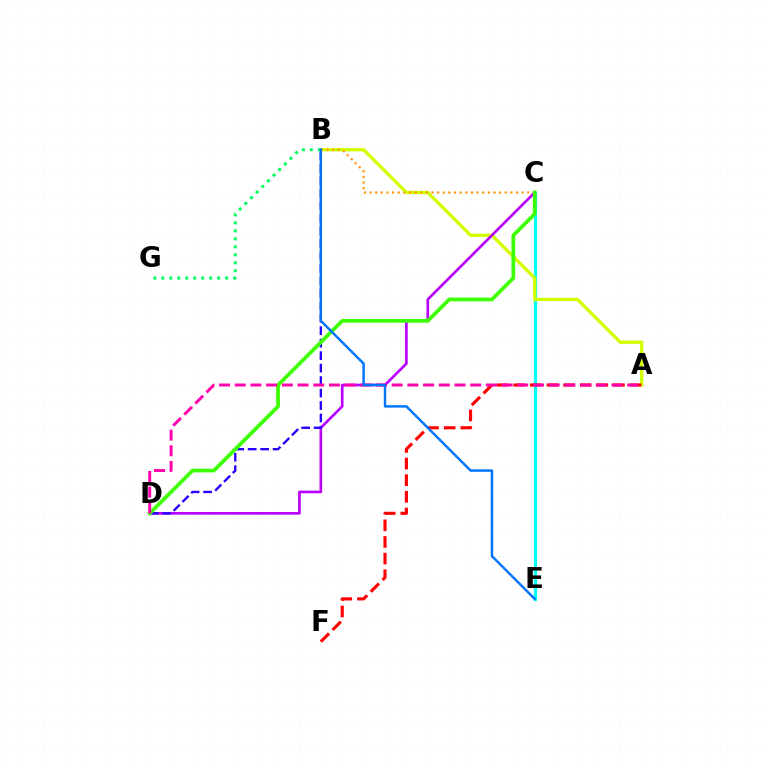{('C', 'E'): [{'color': '#00fff6', 'line_style': 'solid', 'thickness': 2.32}], ('A', 'B'): [{'color': '#d1ff00', 'line_style': 'solid', 'thickness': 2.42}], ('C', 'D'): [{'color': '#b900ff', 'line_style': 'solid', 'thickness': 1.91}, {'color': '#3dff00', 'line_style': 'solid', 'thickness': 2.68}], ('B', 'C'): [{'color': '#ff9400', 'line_style': 'dotted', 'thickness': 1.53}], ('A', 'F'): [{'color': '#ff0000', 'line_style': 'dashed', 'thickness': 2.26}], ('B', 'D'): [{'color': '#2500ff', 'line_style': 'dashed', 'thickness': 1.69}], ('B', 'G'): [{'color': '#00ff5c', 'line_style': 'dotted', 'thickness': 2.17}], ('A', 'D'): [{'color': '#ff00ac', 'line_style': 'dashed', 'thickness': 2.13}], ('B', 'E'): [{'color': '#0074ff', 'line_style': 'solid', 'thickness': 1.77}]}